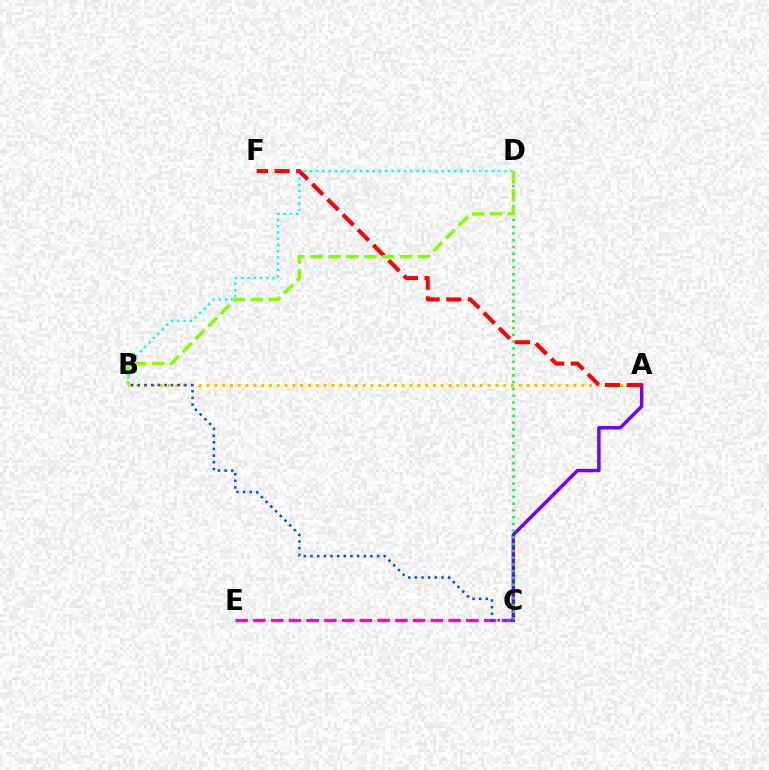{('A', 'C'): [{'color': '#7200ff', 'line_style': 'solid', 'thickness': 2.49}], ('C', 'E'): [{'color': '#ff00cf', 'line_style': 'dashed', 'thickness': 2.41}], ('A', 'B'): [{'color': '#ffbd00', 'line_style': 'dotted', 'thickness': 2.12}], ('B', 'D'): [{'color': '#00fff6', 'line_style': 'dotted', 'thickness': 1.7}, {'color': '#84ff00', 'line_style': 'dashed', 'thickness': 2.44}], ('C', 'D'): [{'color': '#00ff39', 'line_style': 'dotted', 'thickness': 1.83}], ('A', 'F'): [{'color': '#ff0000', 'line_style': 'dashed', 'thickness': 2.93}], ('B', 'C'): [{'color': '#004bff', 'line_style': 'dotted', 'thickness': 1.81}]}